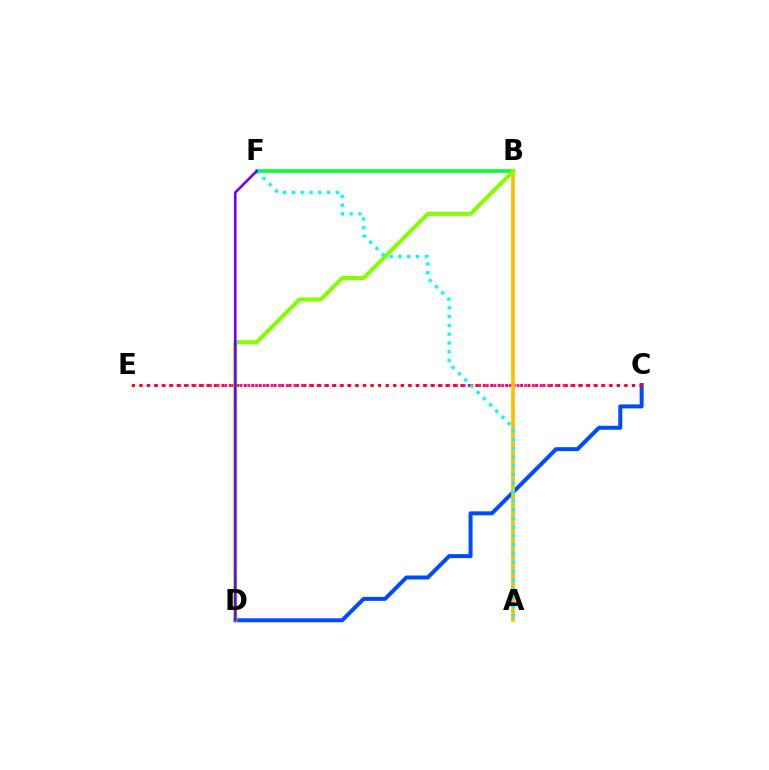{('C', 'D'): [{'color': '#004bff', 'line_style': 'solid', 'thickness': 2.87}], ('B', 'F'): [{'color': '#00ff39', 'line_style': 'solid', 'thickness': 2.57}], ('C', 'E'): [{'color': '#ff00cf', 'line_style': 'dotted', 'thickness': 2.09}, {'color': '#ff0000', 'line_style': 'dotted', 'thickness': 2.03}], ('A', 'B'): [{'color': '#ffbd00', 'line_style': 'solid', 'thickness': 2.67}], ('B', 'D'): [{'color': '#84ff00', 'line_style': 'solid', 'thickness': 2.93}], ('A', 'F'): [{'color': '#00fff6', 'line_style': 'dotted', 'thickness': 2.39}], ('D', 'F'): [{'color': '#7200ff', 'line_style': 'solid', 'thickness': 1.88}]}